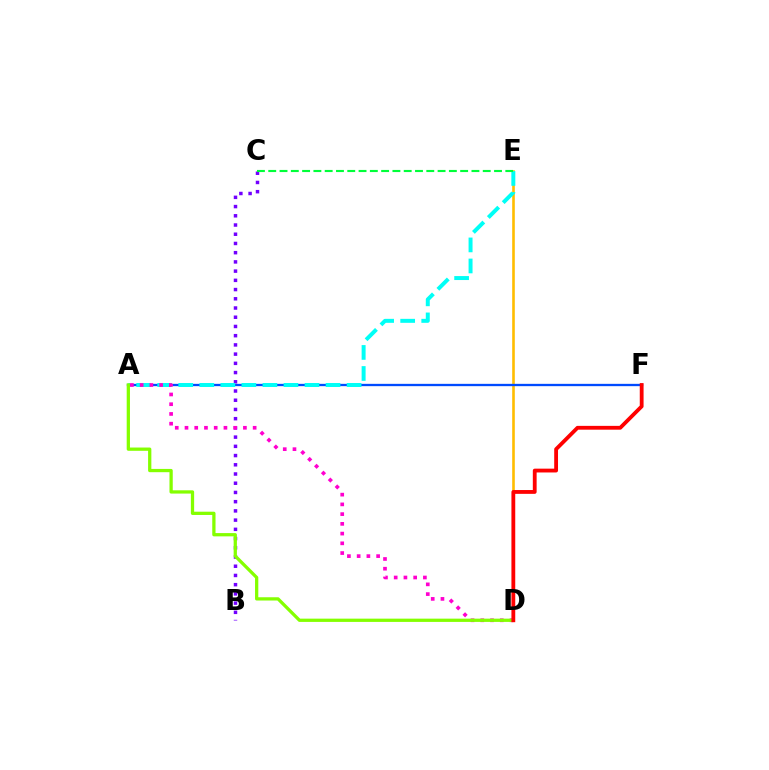{('D', 'E'): [{'color': '#ffbd00', 'line_style': 'solid', 'thickness': 1.88}], ('A', 'F'): [{'color': '#004bff', 'line_style': 'solid', 'thickness': 1.67}], ('B', 'C'): [{'color': '#7200ff', 'line_style': 'dotted', 'thickness': 2.51}], ('A', 'E'): [{'color': '#00fff6', 'line_style': 'dashed', 'thickness': 2.86}], ('A', 'D'): [{'color': '#ff00cf', 'line_style': 'dotted', 'thickness': 2.65}, {'color': '#84ff00', 'line_style': 'solid', 'thickness': 2.35}], ('C', 'E'): [{'color': '#00ff39', 'line_style': 'dashed', 'thickness': 1.53}], ('D', 'F'): [{'color': '#ff0000', 'line_style': 'solid', 'thickness': 2.75}]}